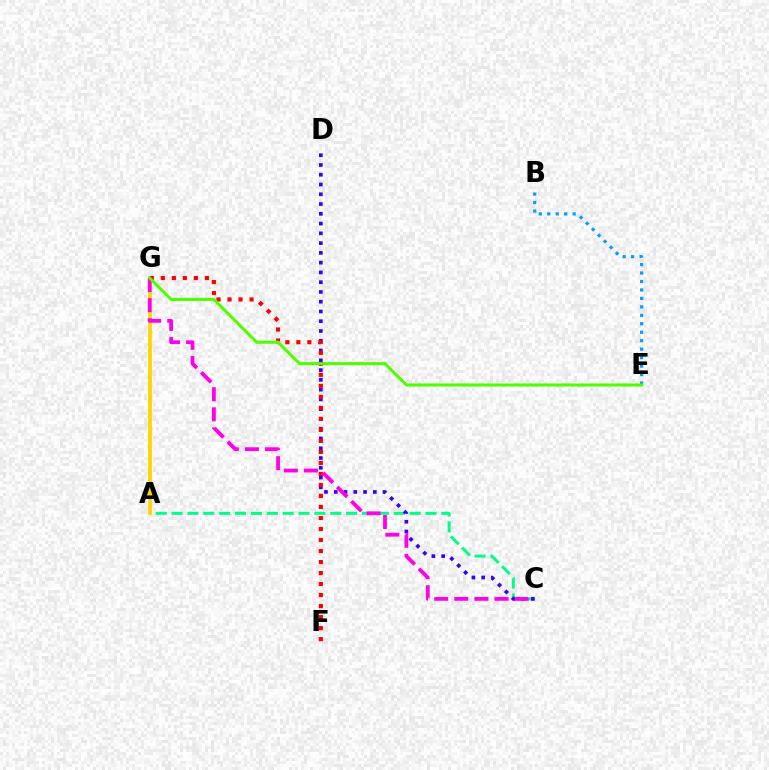{('A', 'C'): [{'color': '#00ff86', 'line_style': 'dashed', 'thickness': 2.16}], ('C', 'D'): [{'color': '#3700ff', 'line_style': 'dotted', 'thickness': 2.65}], ('B', 'E'): [{'color': '#009eff', 'line_style': 'dotted', 'thickness': 2.3}], ('A', 'G'): [{'color': '#ffd500', 'line_style': 'solid', 'thickness': 2.72}], ('F', 'G'): [{'color': '#ff0000', 'line_style': 'dotted', 'thickness': 2.99}], ('C', 'G'): [{'color': '#ff00ed', 'line_style': 'dashed', 'thickness': 2.73}], ('E', 'G'): [{'color': '#4fff00', 'line_style': 'solid', 'thickness': 2.19}]}